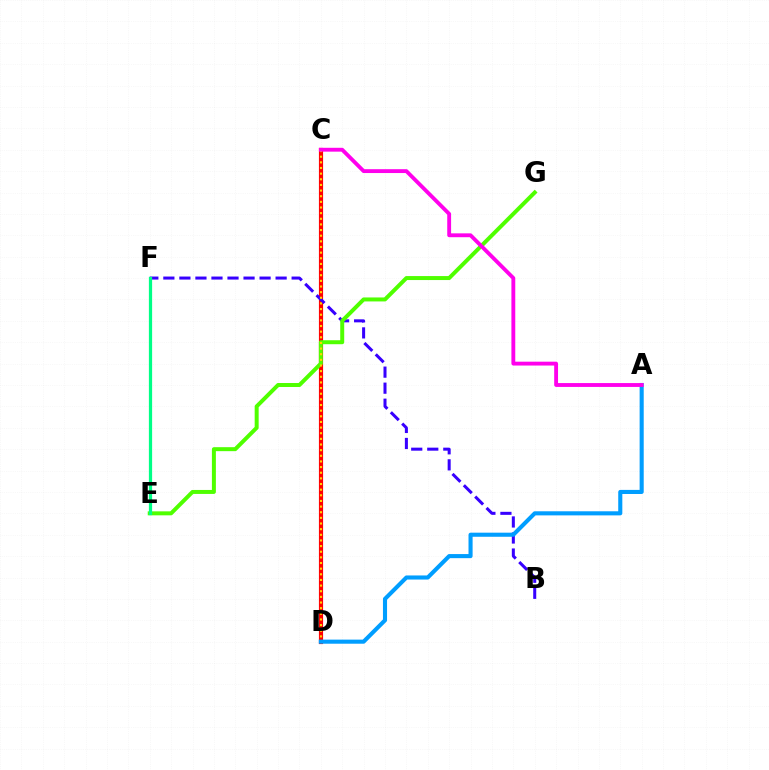{('C', 'D'): [{'color': '#ff0000', 'line_style': 'solid', 'thickness': 3.0}, {'color': '#ffd500', 'line_style': 'dotted', 'thickness': 1.53}], ('B', 'F'): [{'color': '#3700ff', 'line_style': 'dashed', 'thickness': 2.18}], ('E', 'G'): [{'color': '#4fff00', 'line_style': 'solid', 'thickness': 2.86}], ('E', 'F'): [{'color': '#00ff86', 'line_style': 'solid', 'thickness': 2.33}], ('A', 'D'): [{'color': '#009eff', 'line_style': 'solid', 'thickness': 2.95}], ('A', 'C'): [{'color': '#ff00ed', 'line_style': 'solid', 'thickness': 2.78}]}